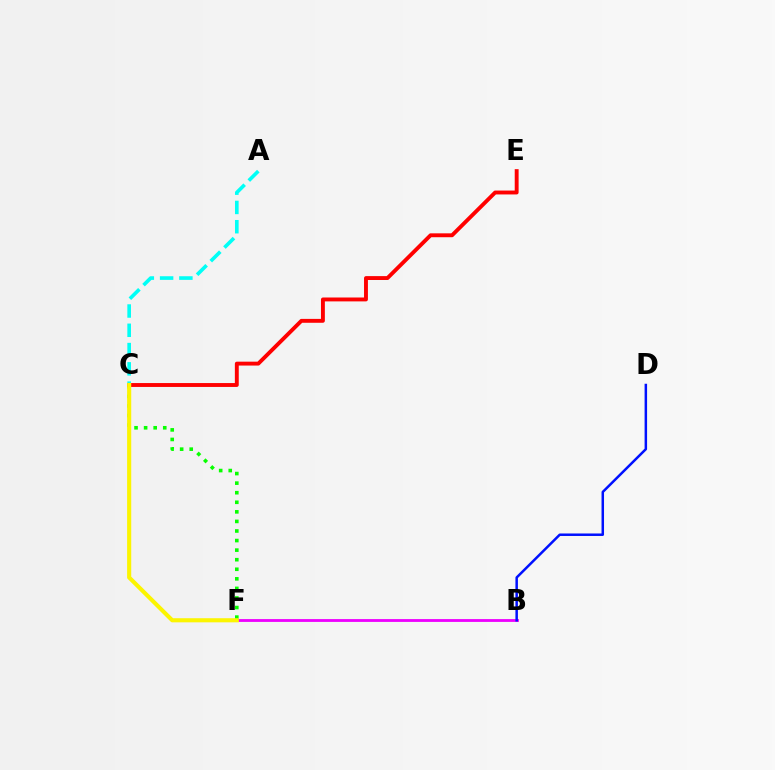{('A', 'C'): [{'color': '#00fff6', 'line_style': 'dashed', 'thickness': 2.62}], ('C', 'F'): [{'color': '#08ff00', 'line_style': 'dotted', 'thickness': 2.6}, {'color': '#fcf500', 'line_style': 'solid', 'thickness': 2.96}], ('B', 'F'): [{'color': '#ee00ff', 'line_style': 'solid', 'thickness': 2.03}], ('B', 'D'): [{'color': '#0010ff', 'line_style': 'solid', 'thickness': 1.8}], ('C', 'E'): [{'color': '#ff0000', 'line_style': 'solid', 'thickness': 2.8}]}